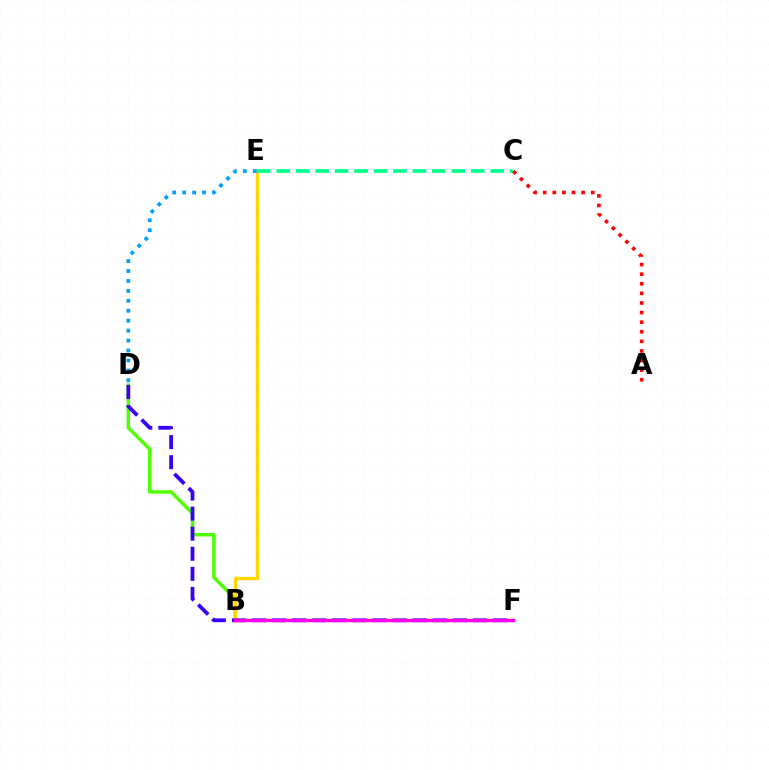{('B', 'D'): [{'color': '#4fff00', 'line_style': 'solid', 'thickness': 2.46}], ('B', 'E'): [{'color': '#ffd500', 'line_style': 'solid', 'thickness': 2.49}], ('D', 'F'): [{'color': '#3700ff', 'line_style': 'dashed', 'thickness': 2.73}], ('C', 'E'): [{'color': '#00ff86', 'line_style': 'dashed', 'thickness': 2.64}], ('B', 'F'): [{'color': '#ff00ed', 'line_style': 'solid', 'thickness': 2.48}], ('A', 'C'): [{'color': '#ff0000', 'line_style': 'dotted', 'thickness': 2.61}], ('D', 'E'): [{'color': '#009eff', 'line_style': 'dotted', 'thickness': 2.7}]}